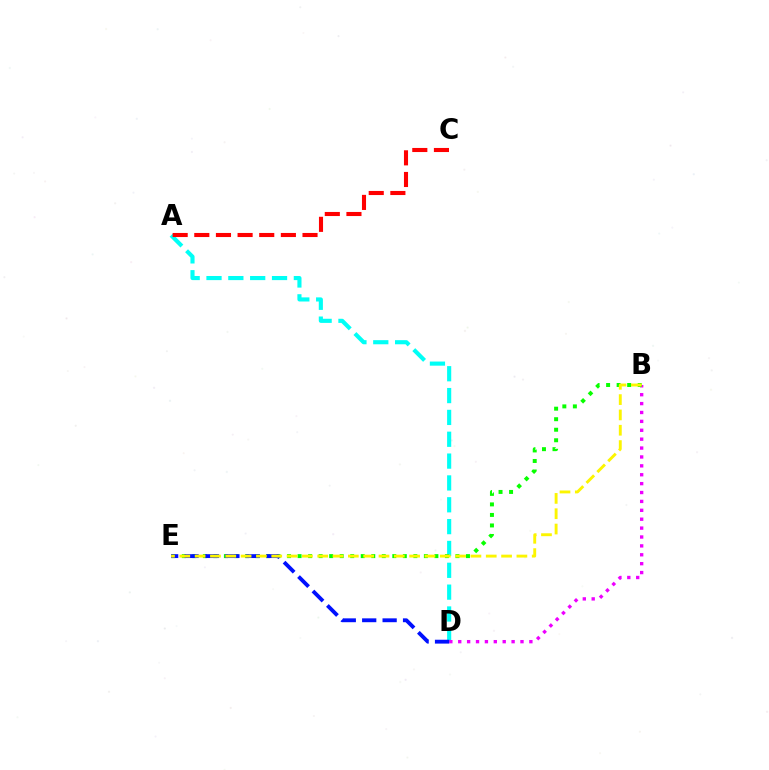{('A', 'D'): [{'color': '#00fff6', 'line_style': 'dashed', 'thickness': 2.97}], ('B', 'D'): [{'color': '#ee00ff', 'line_style': 'dotted', 'thickness': 2.42}], ('A', 'C'): [{'color': '#ff0000', 'line_style': 'dashed', 'thickness': 2.94}], ('B', 'E'): [{'color': '#08ff00', 'line_style': 'dotted', 'thickness': 2.86}, {'color': '#fcf500', 'line_style': 'dashed', 'thickness': 2.08}], ('D', 'E'): [{'color': '#0010ff', 'line_style': 'dashed', 'thickness': 2.77}]}